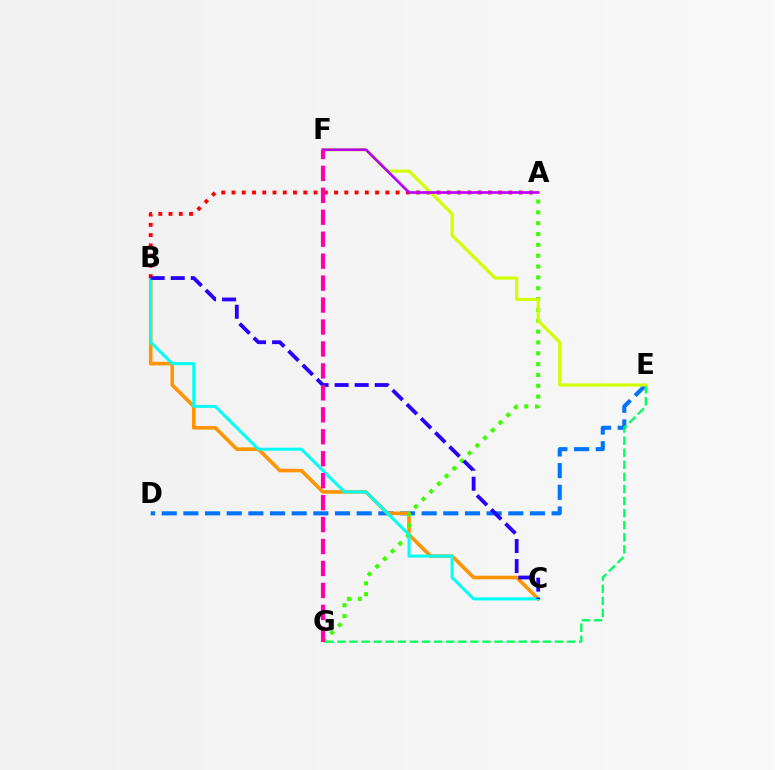{('D', 'E'): [{'color': '#0074ff', 'line_style': 'dashed', 'thickness': 2.94}], ('B', 'C'): [{'color': '#ff9400', 'line_style': 'solid', 'thickness': 2.58}, {'color': '#00fff6', 'line_style': 'solid', 'thickness': 2.15}, {'color': '#2500ff', 'line_style': 'dashed', 'thickness': 2.72}], ('A', 'G'): [{'color': '#3dff00', 'line_style': 'dotted', 'thickness': 2.95}], ('A', 'B'): [{'color': '#ff0000', 'line_style': 'dotted', 'thickness': 2.79}], ('E', 'G'): [{'color': '#00ff5c', 'line_style': 'dashed', 'thickness': 1.64}], ('E', 'F'): [{'color': '#d1ff00', 'line_style': 'solid', 'thickness': 2.26}], ('A', 'F'): [{'color': '#b900ff', 'line_style': 'solid', 'thickness': 1.9}], ('F', 'G'): [{'color': '#ff00ac', 'line_style': 'dashed', 'thickness': 2.98}]}